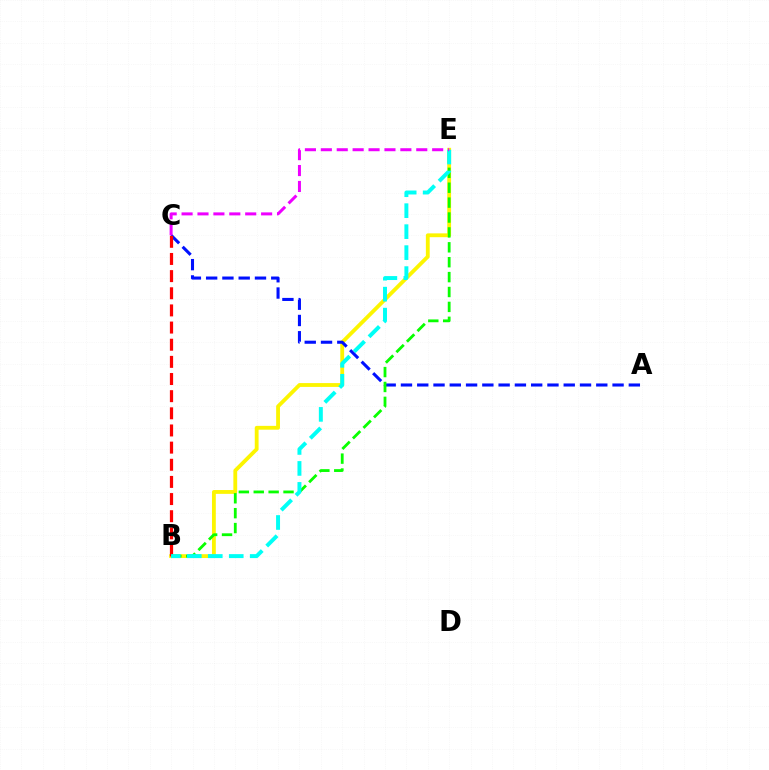{('B', 'E'): [{'color': '#fcf500', 'line_style': 'solid', 'thickness': 2.75}, {'color': '#08ff00', 'line_style': 'dashed', 'thickness': 2.02}, {'color': '#00fff6', 'line_style': 'dashed', 'thickness': 2.85}], ('A', 'C'): [{'color': '#0010ff', 'line_style': 'dashed', 'thickness': 2.21}], ('B', 'C'): [{'color': '#ff0000', 'line_style': 'dashed', 'thickness': 2.33}], ('C', 'E'): [{'color': '#ee00ff', 'line_style': 'dashed', 'thickness': 2.16}]}